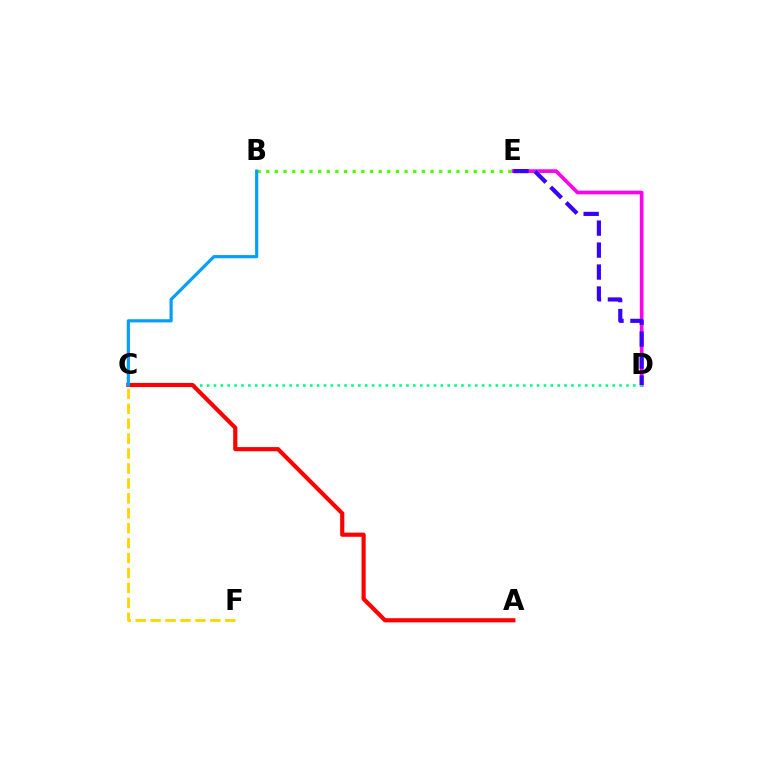{('D', 'E'): [{'color': '#ff00ed', 'line_style': 'solid', 'thickness': 2.64}, {'color': '#3700ff', 'line_style': 'dashed', 'thickness': 2.98}], ('C', 'D'): [{'color': '#00ff86', 'line_style': 'dotted', 'thickness': 1.87}], ('C', 'F'): [{'color': '#ffd500', 'line_style': 'dashed', 'thickness': 2.03}], ('A', 'C'): [{'color': '#ff0000', 'line_style': 'solid', 'thickness': 2.99}], ('B', 'E'): [{'color': '#4fff00', 'line_style': 'dotted', 'thickness': 2.35}], ('B', 'C'): [{'color': '#009eff', 'line_style': 'solid', 'thickness': 2.27}]}